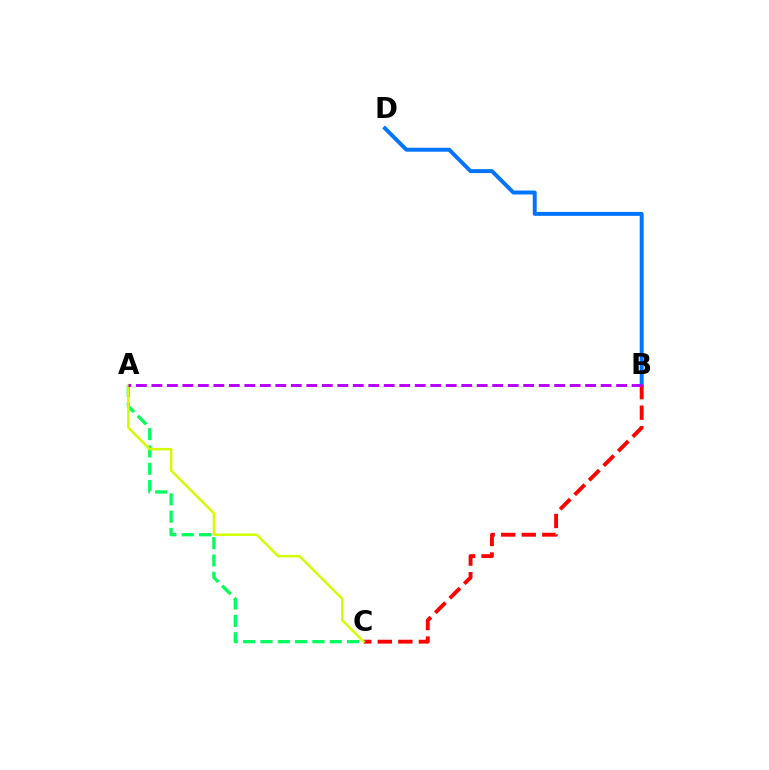{('B', 'D'): [{'color': '#0074ff', 'line_style': 'solid', 'thickness': 2.83}], ('A', 'C'): [{'color': '#00ff5c', 'line_style': 'dashed', 'thickness': 2.35}, {'color': '#d1ff00', 'line_style': 'solid', 'thickness': 1.78}], ('B', 'C'): [{'color': '#ff0000', 'line_style': 'dashed', 'thickness': 2.79}], ('A', 'B'): [{'color': '#b900ff', 'line_style': 'dashed', 'thickness': 2.1}]}